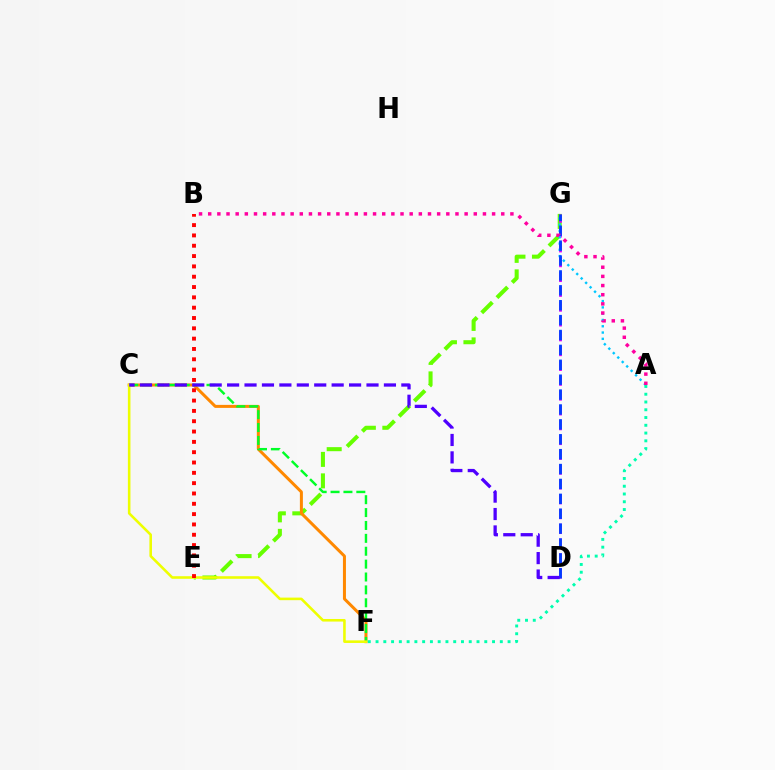{('E', 'G'): [{'color': '#66ff00', 'line_style': 'dashed', 'thickness': 2.92}], ('D', 'G'): [{'color': '#d600ff', 'line_style': 'dashed', 'thickness': 2.01}, {'color': '#003fff', 'line_style': 'dashed', 'thickness': 2.02}], ('C', 'F'): [{'color': '#ff8800', 'line_style': 'solid', 'thickness': 2.16}, {'color': '#00ff27', 'line_style': 'dashed', 'thickness': 1.75}, {'color': '#eeff00', 'line_style': 'solid', 'thickness': 1.86}], ('A', 'G'): [{'color': '#00c7ff', 'line_style': 'dotted', 'thickness': 1.71}], ('C', 'D'): [{'color': '#4f00ff', 'line_style': 'dashed', 'thickness': 2.37}], ('A', 'F'): [{'color': '#00ffaf', 'line_style': 'dotted', 'thickness': 2.11}], ('B', 'E'): [{'color': '#ff0000', 'line_style': 'dotted', 'thickness': 2.8}], ('A', 'B'): [{'color': '#ff00a0', 'line_style': 'dotted', 'thickness': 2.49}]}